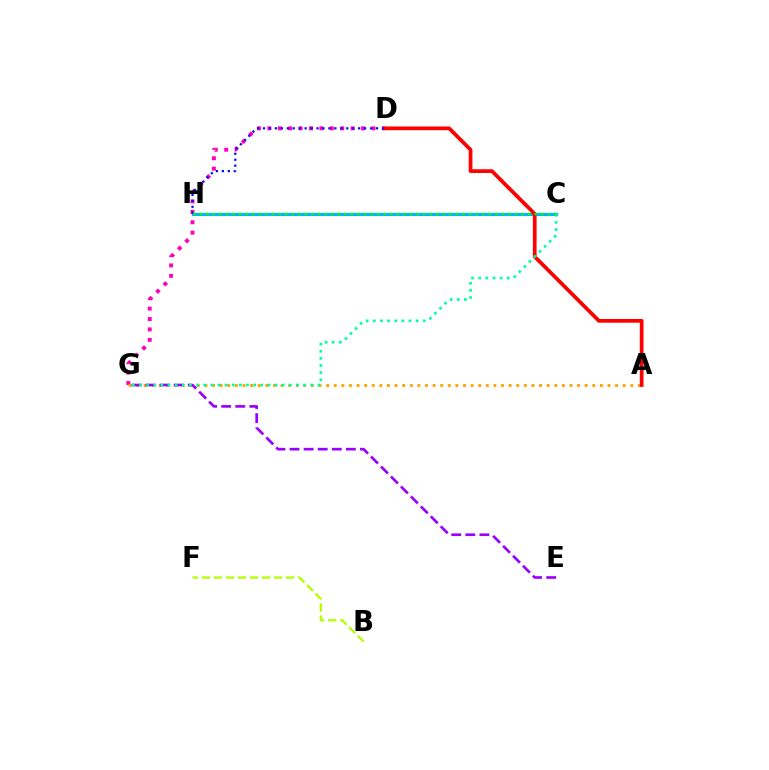{('C', 'H'): [{'color': '#00b5ff', 'line_style': 'solid', 'thickness': 2.25}, {'color': '#08ff00', 'line_style': 'dotted', 'thickness': 1.78}], ('D', 'G'): [{'color': '#ff00bd', 'line_style': 'dotted', 'thickness': 2.83}], ('A', 'G'): [{'color': '#ffa500', 'line_style': 'dotted', 'thickness': 2.07}], ('E', 'G'): [{'color': '#9b00ff', 'line_style': 'dashed', 'thickness': 1.91}], ('B', 'F'): [{'color': '#b3ff00', 'line_style': 'dashed', 'thickness': 1.63}], ('A', 'D'): [{'color': '#ff0000', 'line_style': 'solid', 'thickness': 2.69}], ('C', 'G'): [{'color': '#00ff9d', 'line_style': 'dotted', 'thickness': 1.94}], ('D', 'H'): [{'color': '#0010ff', 'line_style': 'dotted', 'thickness': 1.62}]}